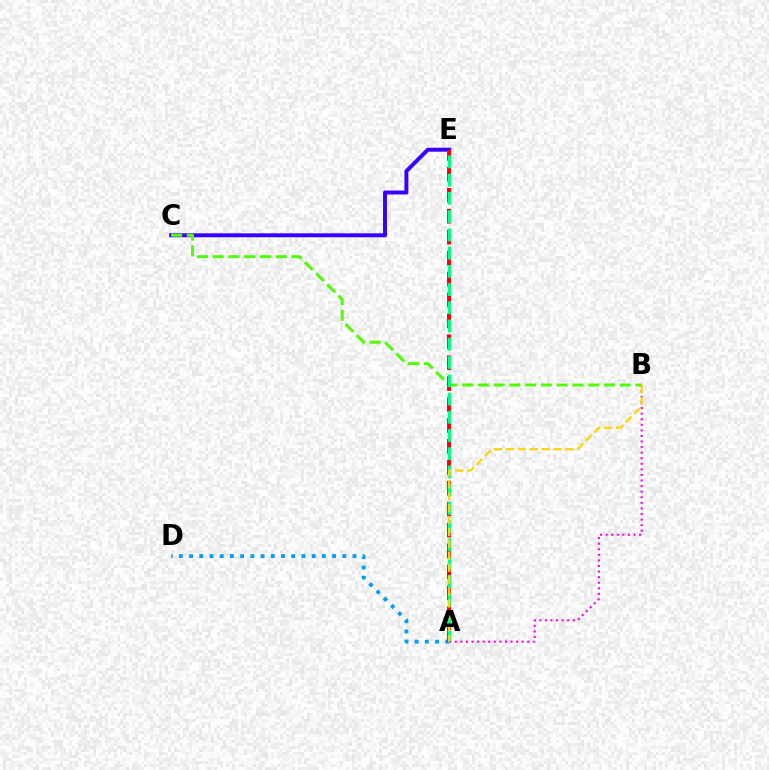{('A', 'D'): [{'color': '#009eff', 'line_style': 'dotted', 'thickness': 2.78}], ('C', 'E'): [{'color': '#3700ff', 'line_style': 'solid', 'thickness': 2.83}], ('B', 'C'): [{'color': '#4fff00', 'line_style': 'dashed', 'thickness': 2.14}], ('A', 'E'): [{'color': '#ff0000', 'line_style': 'dashed', 'thickness': 2.84}, {'color': '#00ff86', 'line_style': 'dashed', 'thickness': 2.48}], ('A', 'B'): [{'color': '#ff00ed', 'line_style': 'dotted', 'thickness': 1.51}, {'color': '#ffd500', 'line_style': 'dashed', 'thickness': 1.62}]}